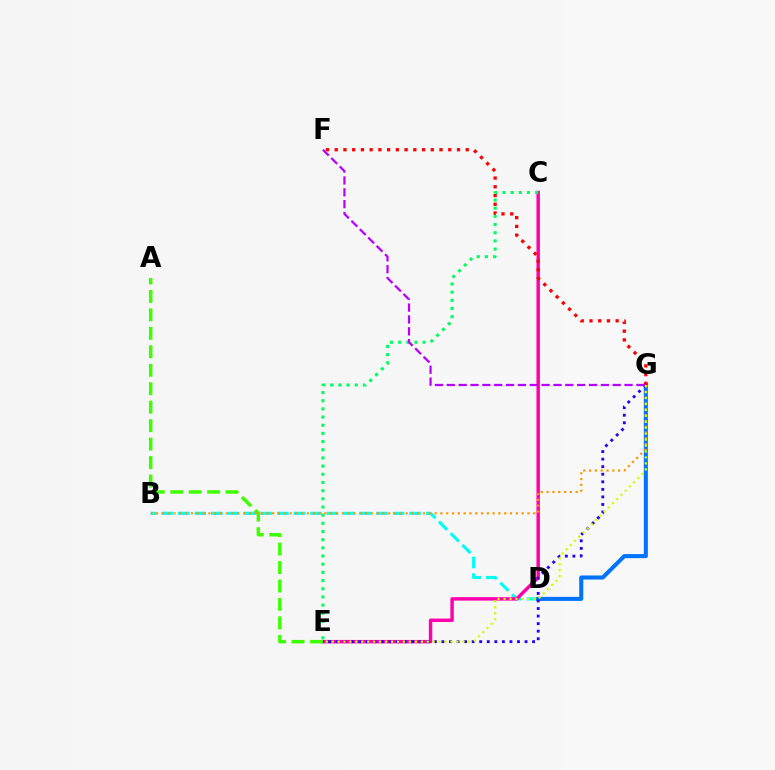{('B', 'D'): [{'color': '#00fff6', 'line_style': 'dashed', 'thickness': 2.24}], ('D', 'G'): [{'color': '#0074ff', 'line_style': 'solid', 'thickness': 2.92}], ('C', 'E'): [{'color': '#ff00ac', 'line_style': 'solid', 'thickness': 2.48}, {'color': '#00ff5c', 'line_style': 'dotted', 'thickness': 2.22}], ('E', 'G'): [{'color': '#2500ff', 'line_style': 'dotted', 'thickness': 2.05}, {'color': '#d1ff00', 'line_style': 'dotted', 'thickness': 1.61}], ('F', 'G'): [{'color': '#ff0000', 'line_style': 'dotted', 'thickness': 2.37}, {'color': '#b900ff', 'line_style': 'dashed', 'thickness': 1.61}], ('A', 'E'): [{'color': '#3dff00', 'line_style': 'dashed', 'thickness': 2.51}], ('B', 'G'): [{'color': '#ff9400', 'line_style': 'dotted', 'thickness': 1.58}]}